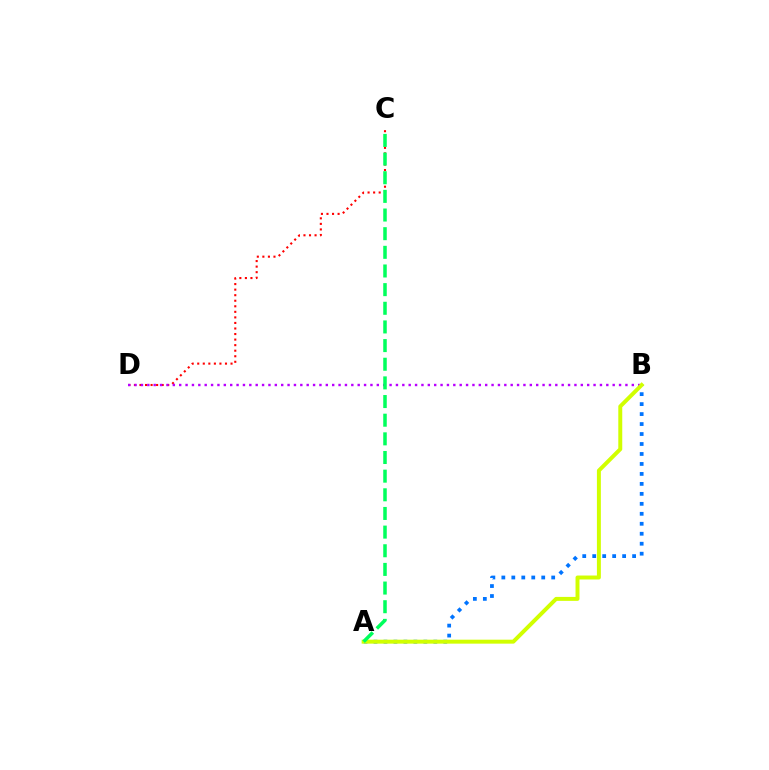{('C', 'D'): [{'color': '#ff0000', 'line_style': 'dotted', 'thickness': 1.51}], ('A', 'B'): [{'color': '#0074ff', 'line_style': 'dotted', 'thickness': 2.71}, {'color': '#d1ff00', 'line_style': 'solid', 'thickness': 2.85}], ('B', 'D'): [{'color': '#b900ff', 'line_style': 'dotted', 'thickness': 1.73}], ('A', 'C'): [{'color': '#00ff5c', 'line_style': 'dashed', 'thickness': 2.53}]}